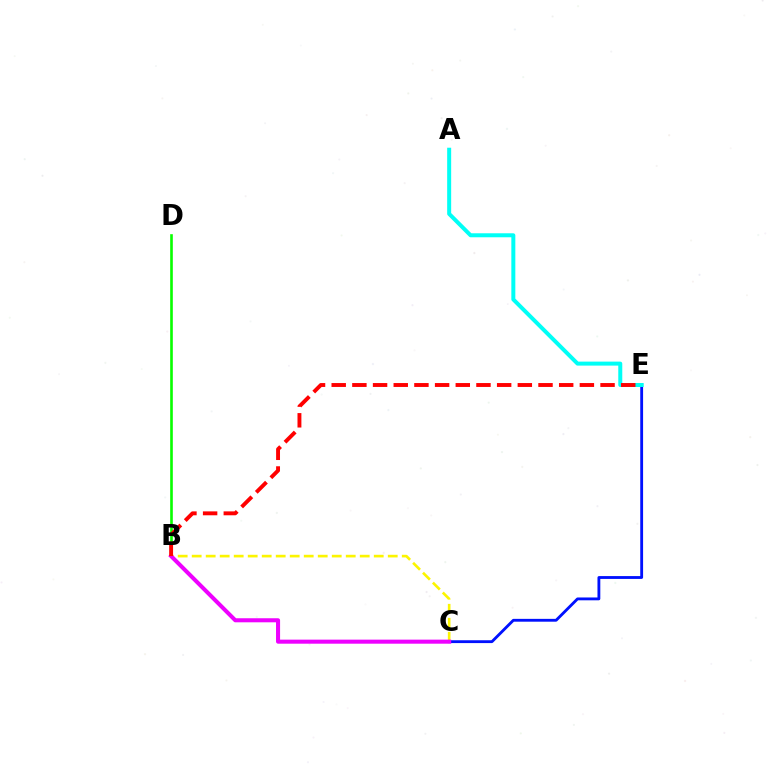{('C', 'E'): [{'color': '#0010ff', 'line_style': 'solid', 'thickness': 2.04}], ('A', 'E'): [{'color': '#00fff6', 'line_style': 'solid', 'thickness': 2.88}], ('B', 'D'): [{'color': '#08ff00', 'line_style': 'solid', 'thickness': 1.9}], ('B', 'C'): [{'color': '#fcf500', 'line_style': 'dashed', 'thickness': 1.9}, {'color': '#ee00ff', 'line_style': 'solid', 'thickness': 2.92}], ('B', 'E'): [{'color': '#ff0000', 'line_style': 'dashed', 'thickness': 2.81}]}